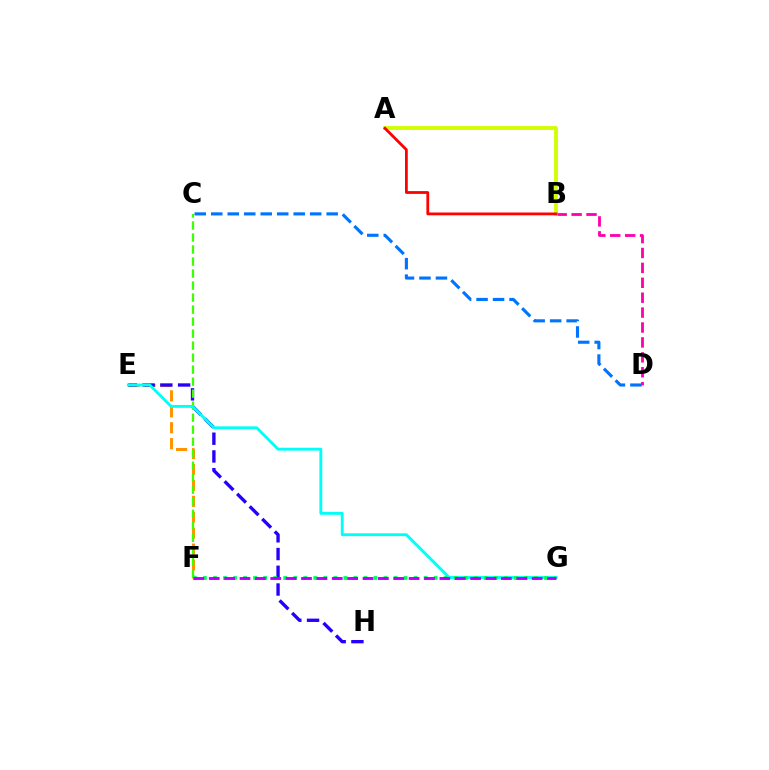{('E', 'F'): [{'color': '#ff9400', 'line_style': 'dashed', 'thickness': 2.16}], ('E', 'H'): [{'color': '#2500ff', 'line_style': 'dashed', 'thickness': 2.41}], ('C', 'F'): [{'color': '#3dff00', 'line_style': 'dashed', 'thickness': 1.63}], ('B', 'D'): [{'color': '#ff00ac', 'line_style': 'dashed', 'thickness': 2.03}], ('E', 'G'): [{'color': '#00fff6', 'line_style': 'solid', 'thickness': 2.07}], ('F', 'G'): [{'color': '#00ff5c', 'line_style': 'dotted', 'thickness': 2.73}, {'color': '#b900ff', 'line_style': 'dashed', 'thickness': 2.09}], ('A', 'B'): [{'color': '#d1ff00', 'line_style': 'solid', 'thickness': 2.77}, {'color': '#ff0000', 'line_style': 'solid', 'thickness': 2.0}], ('C', 'D'): [{'color': '#0074ff', 'line_style': 'dashed', 'thickness': 2.24}]}